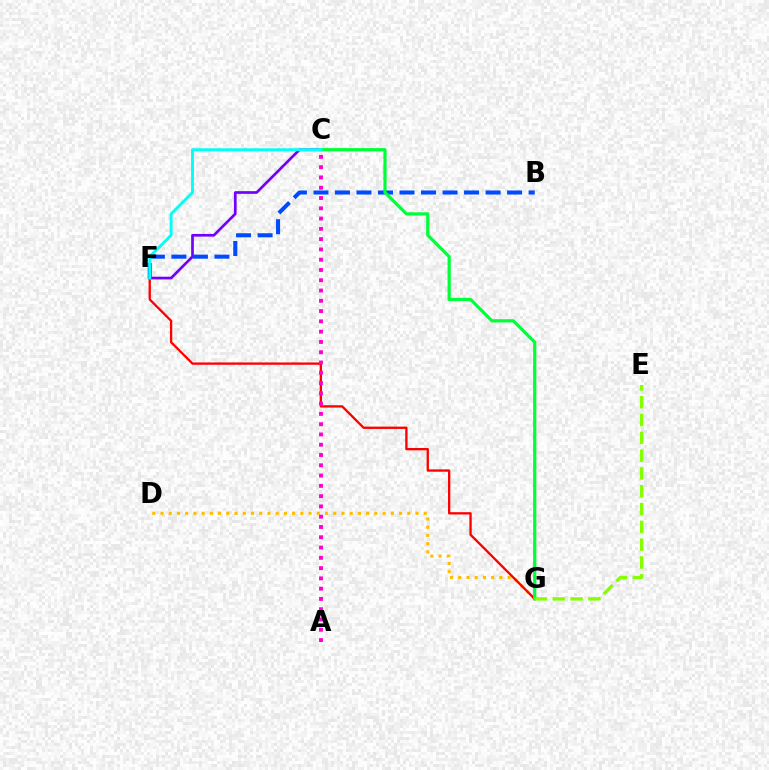{('D', 'G'): [{'color': '#ffbd00', 'line_style': 'dotted', 'thickness': 2.23}], ('C', 'F'): [{'color': '#7200ff', 'line_style': 'solid', 'thickness': 1.93}, {'color': '#00fff6', 'line_style': 'solid', 'thickness': 2.08}], ('B', 'F'): [{'color': '#004bff', 'line_style': 'dashed', 'thickness': 2.92}], ('F', 'G'): [{'color': '#ff0000', 'line_style': 'solid', 'thickness': 1.67}], ('C', 'G'): [{'color': '#00ff39', 'line_style': 'solid', 'thickness': 2.32}], ('A', 'C'): [{'color': '#ff00cf', 'line_style': 'dotted', 'thickness': 2.79}], ('E', 'G'): [{'color': '#84ff00', 'line_style': 'dashed', 'thickness': 2.42}]}